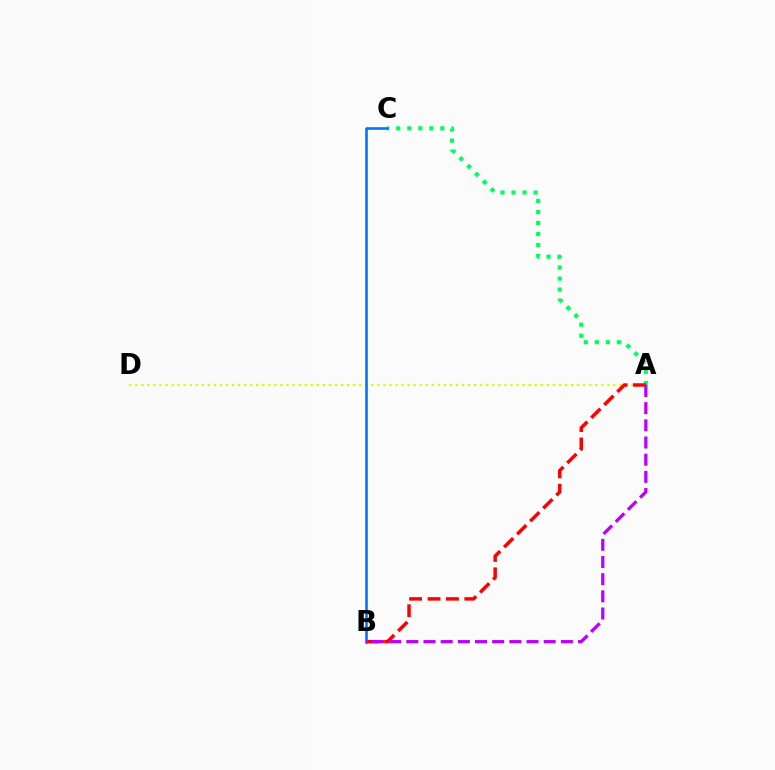{('A', 'D'): [{'color': '#d1ff00', 'line_style': 'dotted', 'thickness': 1.64}], ('A', 'C'): [{'color': '#00ff5c', 'line_style': 'dotted', 'thickness': 2.99}], ('A', 'B'): [{'color': '#ff0000', 'line_style': 'dashed', 'thickness': 2.5}, {'color': '#b900ff', 'line_style': 'dashed', 'thickness': 2.33}], ('B', 'C'): [{'color': '#0074ff', 'line_style': 'solid', 'thickness': 1.87}]}